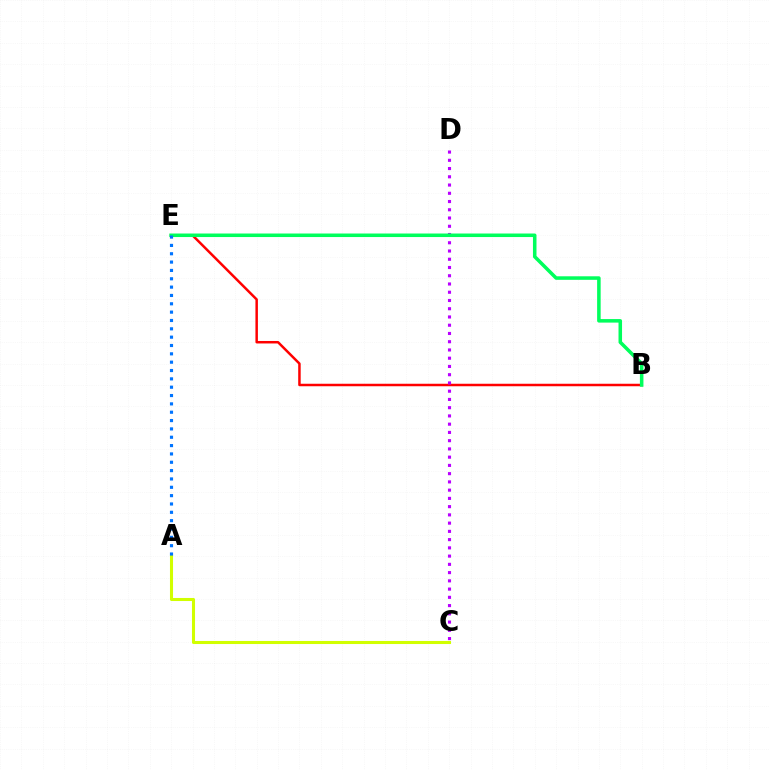{('B', 'E'): [{'color': '#ff0000', 'line_style': 'solid', 'thickness': 1.79}, {'color': '#00ff5c', 'line_style': 'solid', 'thickness': 2.55}], ('C', 'D'): [{'color': '#b900ff', 'line_style': 'dotted', 'thickness': 2.24}], ('A', 'C'): [{'color': '#d1ff00', 'line_style': 'solid', 'thickness': 2.21}], ('A', 'E'): [{'color': '#0074ff', 'line_style': 'dotted', 'thickness': 2.27}]}